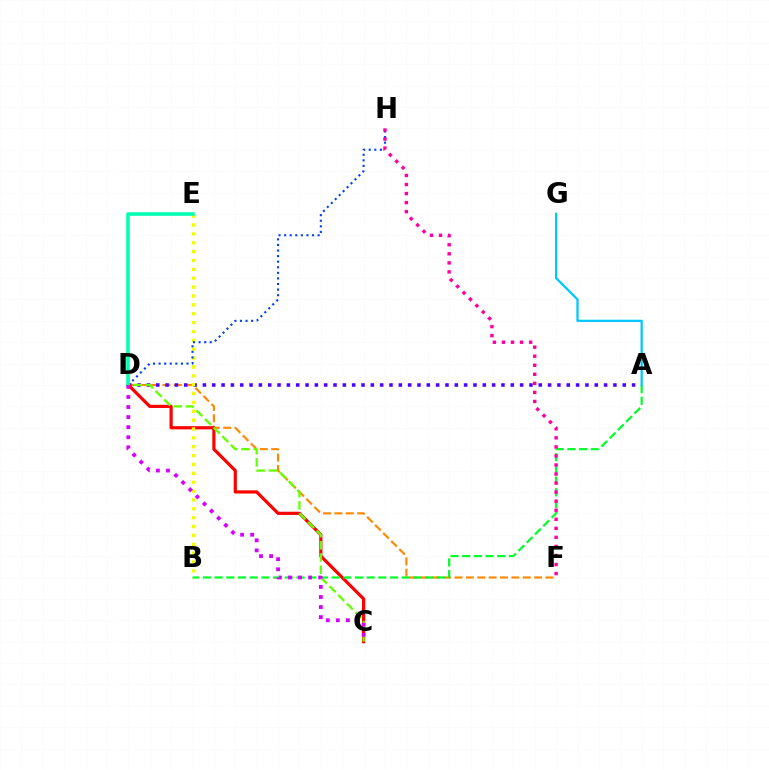{('D', 'F'): [{'color': '#ff8800', 'line_style': 'dashed', 'thickness': 1.54}], ('A', 'D'): [{'color': '#4f00ff', 'line_style': 'dotted', 'thickness': 2.53}], ('C', 'D'): [{'color': '#ff0000', 'line_style': 'solid', 'thickness': 2.3}, {'color': '#66ff00', 'line_style': 'dashed', 'thickness': 1.66}, {'color': '#d600ff', 'line_style': 'dotted', 'thickness': 2.74}], ('B', 'E'): [{'color': '#eeff00', 'line_style': 'dotted', 'thickness': 2.41}], ('A', 'B'): [{'color': '#00ff27', 'line_style': 'dashed', 'thickness': 1.59}], ('D', 'H'): [{'color': '#003fff', 'line_style': 'dotted', 'thickness': 1.52}], ('A', 'G'): [{'color': '#00c7ff', 'line_style': 'solid', 'thickness': 1.62}], ('F', 'H'): [{'color': '#ff00a0', 'line_style': 'dotted', 'thickness': 2.46}], ('D', 'E'): [{'color': '#00ffaf', 'line_style': 'solid', 'thickness': 2.59}]}